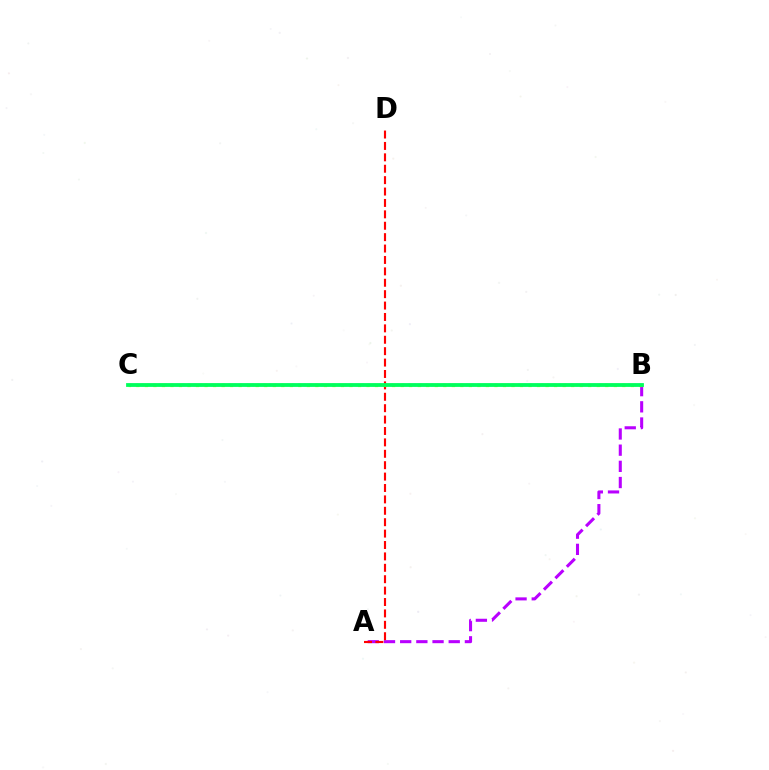{('B', 'C'): [{'color': '#0074ff', 'line_style': 'dotted', 'thickness': 1.57}, {'color': '#d1ff00', 'line_style': 'dotted', 'thickness': 2.32}, {'color': '#00ff5c', 'line_style': 'solid', 'thickness': 2.73}], ('A', 'B'): [{'color': '#b900ff', 'line_style': 'dashed', 'thickness': 2.2}], ('A', 'D'): [{'color': '#ff0000', 'line_style': 'dashed', 'thickness': 1.55}]}